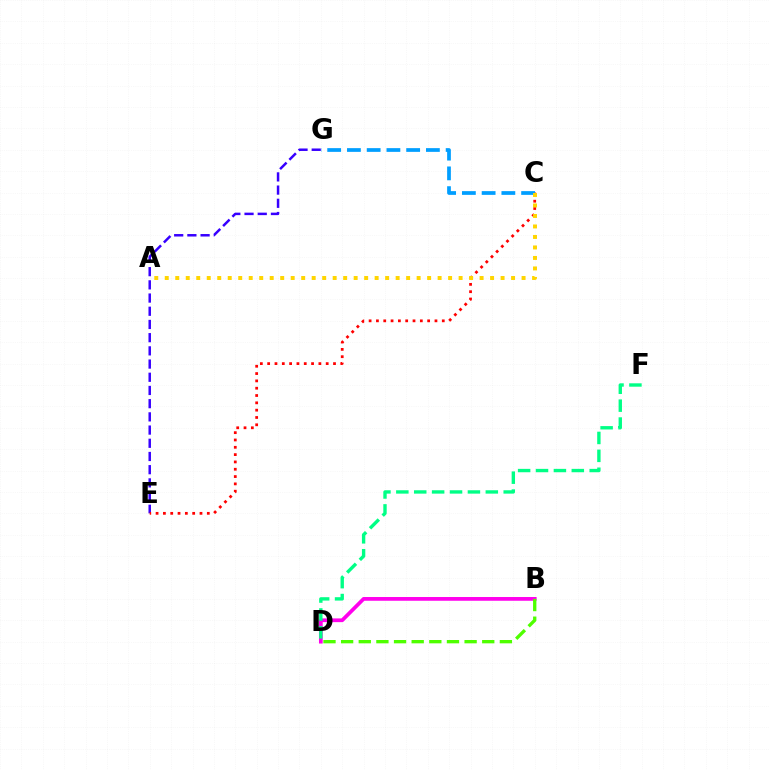{('E', 'G'): [{'color': '#3700ff', 'line_style': 'dashed', 'thickness': 1.79}], ('B', 'D'): [{'color': '#ff00ed', 'line_style': 'solid', 'thickness': 2.69}, {'color': '#4fff00', 'line_style': 'dashed', 'thickness': 2.4}], ('C', 'E'): [{'color': '#ff0000', 'line_style': 'dotted', 'thickness': 1.99}], ('C', 'G'): [{'color': '#009eff', 'line_style': 'dashed', 'thickness': 2.68}], ('D', 'F'): [{'color': '#00ff86', 'line_style': 'dashed', 'thickness': 2.43}], ('A', 'C'): [{'color': '#ffd500', 'line_style': 'dotted', 'thickness': 2.85}]}